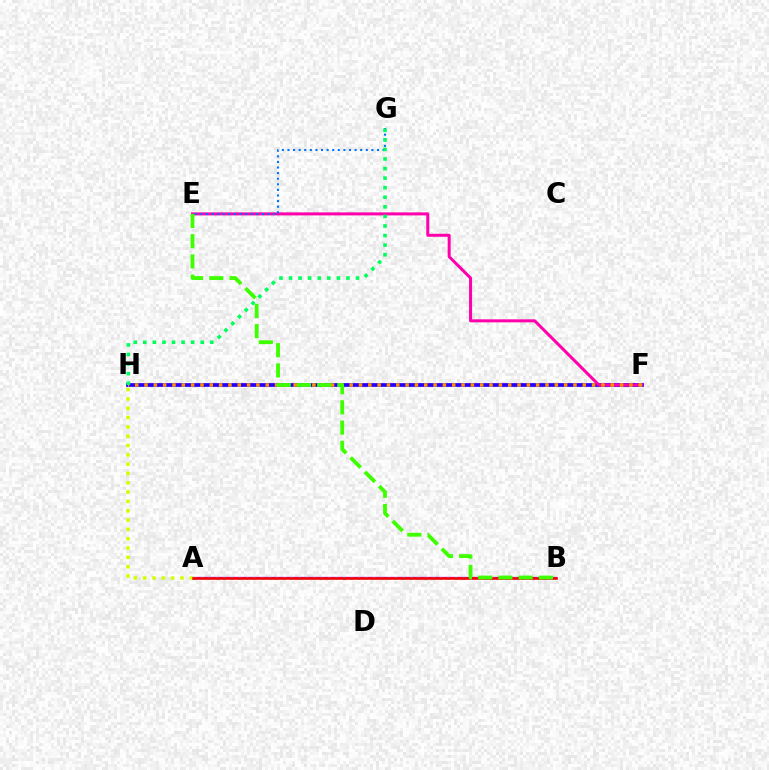{('F', 'H'): [{'color': '#2500ff', 'line_style': 'solid', 'thickness': 2.7}, {'color': '#ff9400', 'line_style': 'dotted', 'thickness': 2.53}], ('A', 'B'): [{'color': '#b900ff', 'line_style': 'solid', 'thickness': 1.65}, {'color': '#00fff6', 'line_style': 'dotted', 'thickness': 2.03}, {'color': '#ff0000', 'line_style': 'solid', 'thickness': 1.85}], ('E', 'F'): [{'color': '#ff00ac', 'line_style': 'solid', 'thickness': 2.17}], ('E', 'G'): [{'color': '#0074ff', 'line_style': 'dotted', 'thickness': 1.52}], ('A', 'H'): [{'color': '#d1ff00', 'line_style': 'dotted', 'thickness': 2.53}], ('G', 'H'): [{'color': '#00ff5c', 'line_style': 'dotted', 'thickness': 2.6}], ('B', 'E'): [{'color': '#3dff00', 'line_style': 'dashed', 'thickness': 2.75}]}